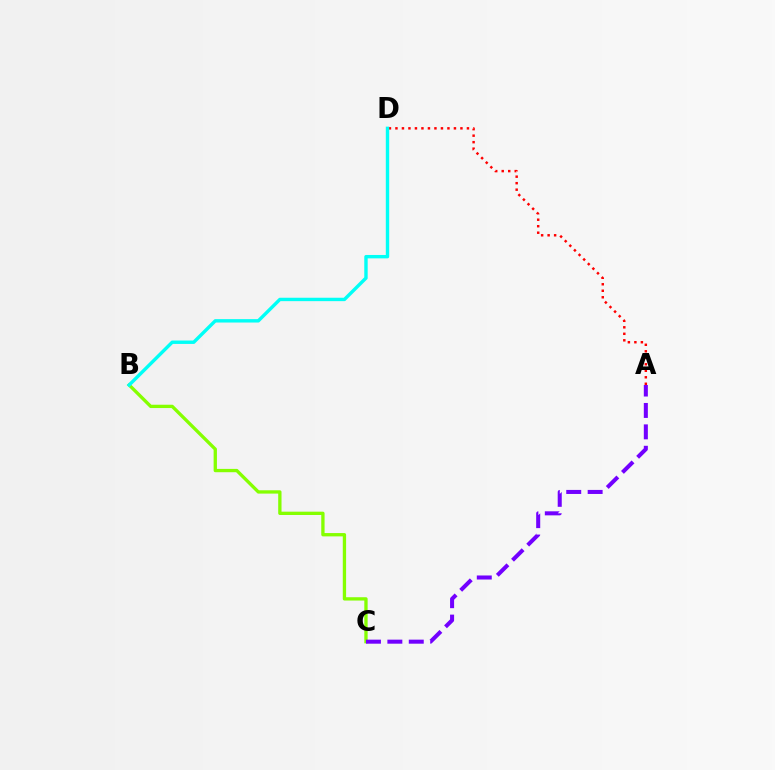{('B', 'C'): [{'color': '#84ff00', 'line_style': 'solid', 'thickness': 2.39}], ('A', 'C'): [{'color': '#7200ff', 'line_style': 'dashed', 'thickness': 2.91}], ('A', 'D'): [{'color': '#ff0000', 'line_style': 'dotted', 'thickness': 1.77}], ('B', 'D'): [{'color': '#00fff6', 'line_style': 'solid', 'thickness': 2.45}]}